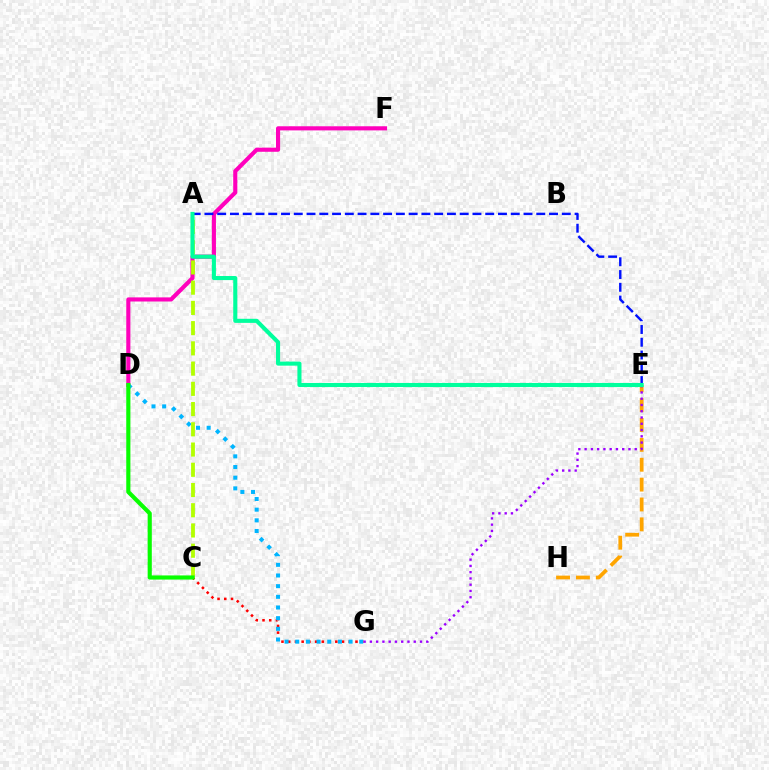{('D', 'F'): [{'color': '#ff00bd', 'line_style': 'solid', 'thickness': 2.96}], ('E', 'H'): [{'color': '#ffa500', 'line_style': 'dashed', 'thickness': 2.7}], ('C', 'G'): [{'color': '#ff0000', 'line_style': 'dotted', 'thickness': 1.83}], ('D', 'G'): [{'color': '#00b5ff', 'line_style': 'dotted', 'thickness': 2.9}], ('E', 'G'): [{'color': '#9b00ff', 'line_style': 'dotted', 'thickness': 1.7}], ('A', 'C'): [{'color': '#b3ff00', 'line_style': 'dashed', 'thickness': 2.75}], ('A', 'E'): [{'color': '#0010ff', 'line_style': 'dashed', 'thickness': 1.73}, {'color': '#00ff9d', 'line_style': 'solid', 'thickness': 2.94}], ('C', 'D'): [{'color': '#08ff00', 'line_style': 'solid', 'thickness': 2.98}]}